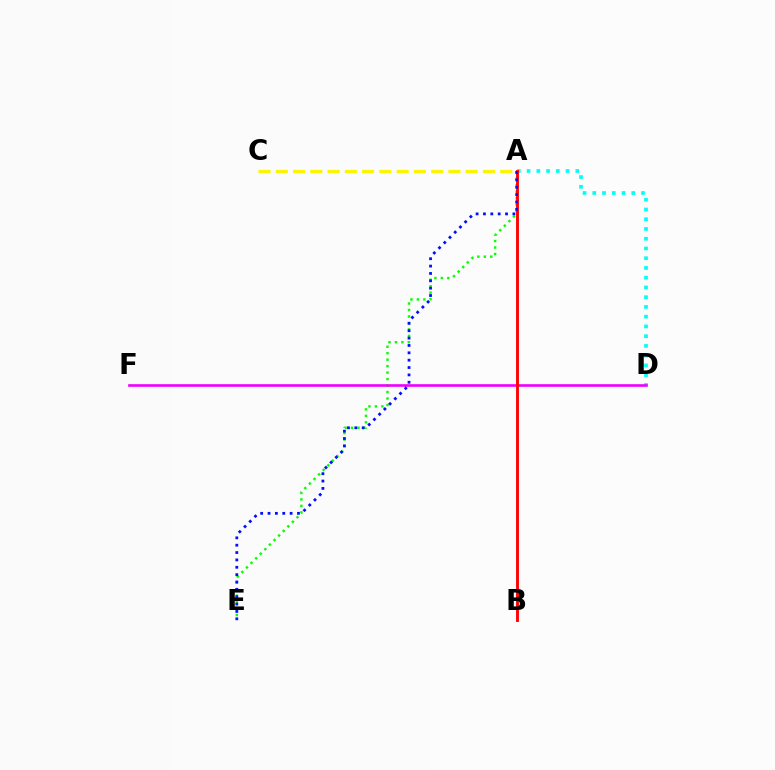{('A', 'D'): [{'color': '#00fff6', 'line_style': 'dotted', 'thickness': 2.65}], ('A', 'E'): [{'color': '#08ff00', 'line_style': 'dotted', 'thickness': 1.76}, {'color': '#0010ff', 'line_style': 'dotted', 'thickness': 2.0}], ('D', 'F'): [{'color': '#ee00ff', 'line_style': 'solid', 'thickness': 1.9}], ('A', 'B'): [{'color': '#ff0000', 'line_style': 'solid', 'thickness': 2.06}], ('A', 'C'): [{'color': '#fcf500', 'line_style': 'dashed', 'thickness': 2.35}]}